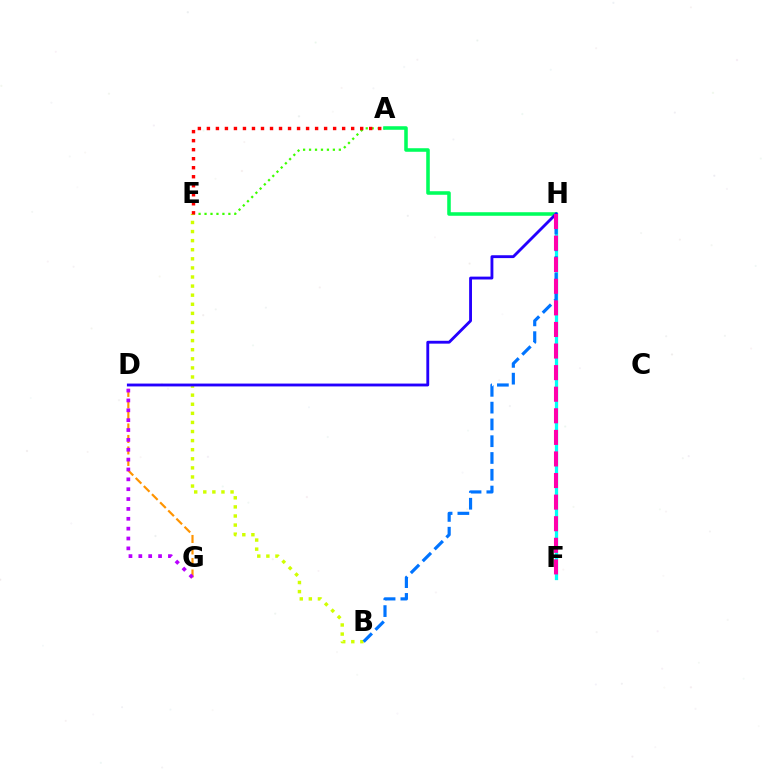{('A', 'E'): [{'color': '#3dff00', 'line_style': 'dotted', 'thickness': 1.62}, {'color': '#ff0000', 'line_style': 'dotted', 'thickness': 2.45}], ('A', 'H'): [{'color': '#00ff5c', 'line_style': 'solid', 'thickness': 2.56}], ('B', 'E'): [{'color': '#d1ff00', 'line_style': 'dotted', 'thickness': 2.47}], ('D', 'G'): [{'color': '#ff9400', 'line_style': 'dashed', 'thickness': 1.56}, {'color': '#b900ff', 'line_style': 'dotted', 'thickness': 2.68}], ('F', 'H'): [{'color': '#00fff6', 'line_style': 'solid', 'thickness': 2.36}, {'color': '#ff00ac', 'line_style': 'dashed', 'thickness': 2.93}], ('D', 'H'): [{'color': '#2500ff', 'line_style': 'solid', 'thickness': 2.05}], ('B', 'H'): [{'color': '#0074ff', 'line_style': 'dashed', 'thickness': 2.28}]}